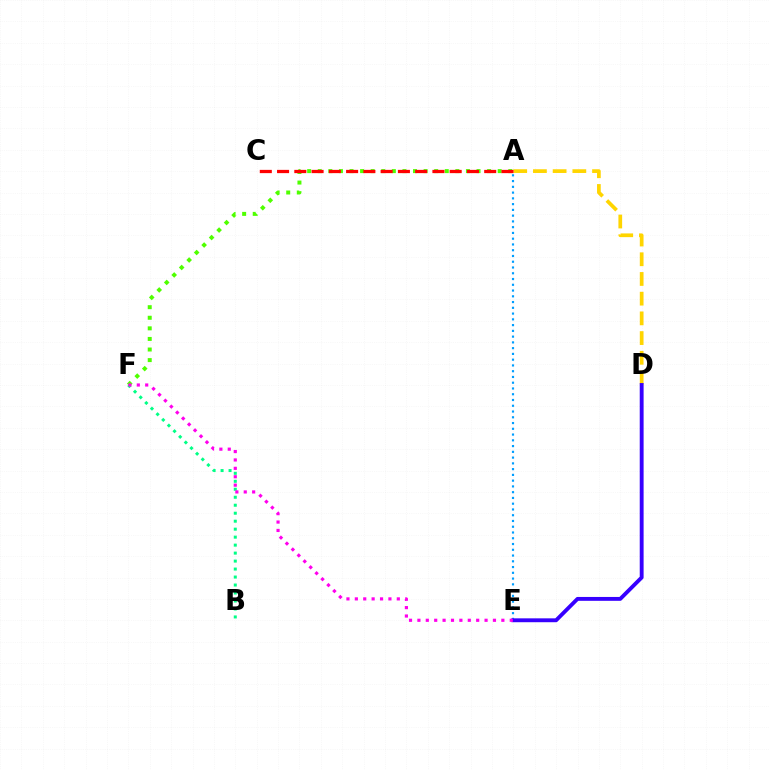{('A', 'E'): [{'color': '#009eff', 'line_style': 'dotted', 'thickness': 1.57}], ('A', 'D'): [{'color': '#ffd500', 'line_style': 'dashed', 'thickness': 2.68}], ('A', 'F'): [{'color': '#4fff00', 'line_style': 'dotted', 'thickness': 2.88}], ('B', 'F'): [{'color': '#00ff86', 'line_style': 'dotted', 'thickness': 2.17}], ('D', 'E'): [{'color': '#3700ff', 'line_style': 'solid', 'thickness': 2.79}], ('A', 'C'): [{'color': '#ff0000', 'line_style': 'dashed', 'thickness': 2.35}], ('E', 'F'): [{'color': '#ff00ed', 'line_style': 'dotted', 'thickness': 2.28}]}